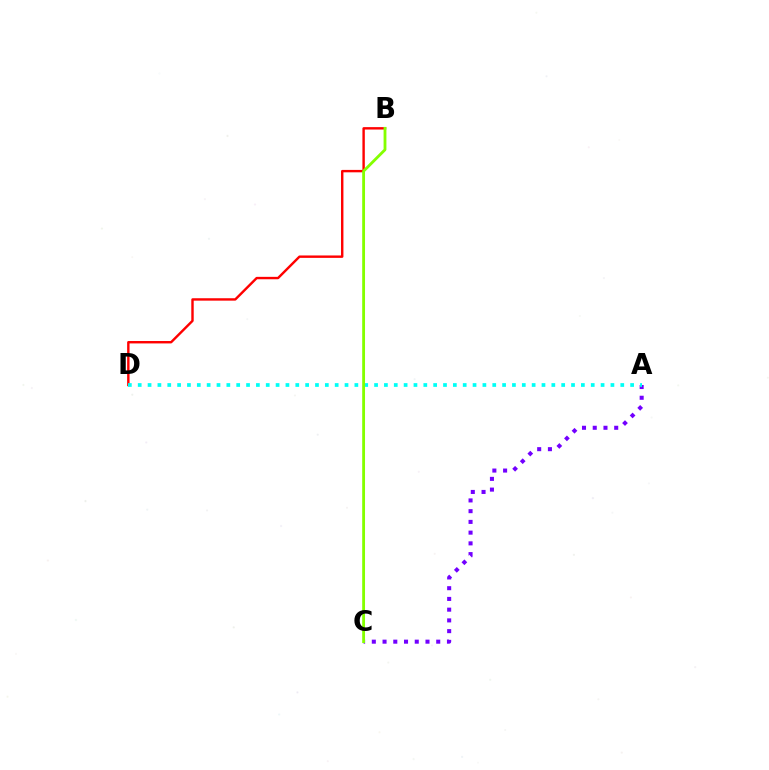{('B', 'D'): [{'color': '#ff0000', 'line_style': 'solid', 'thickness': 1.74}], ('A', 'C'): [{'color': '#7200ff', 'line_style': 'dotted', 'thickness': 2.92}], ('A', 'D'): [{'color': '#00fff6', 'line_style': 'dotted', 'thickness': 2.68}], ('B', 'C'): [{'color': '#84ff00', 'line_style': 'solid', 'thickness': 2.04}]}